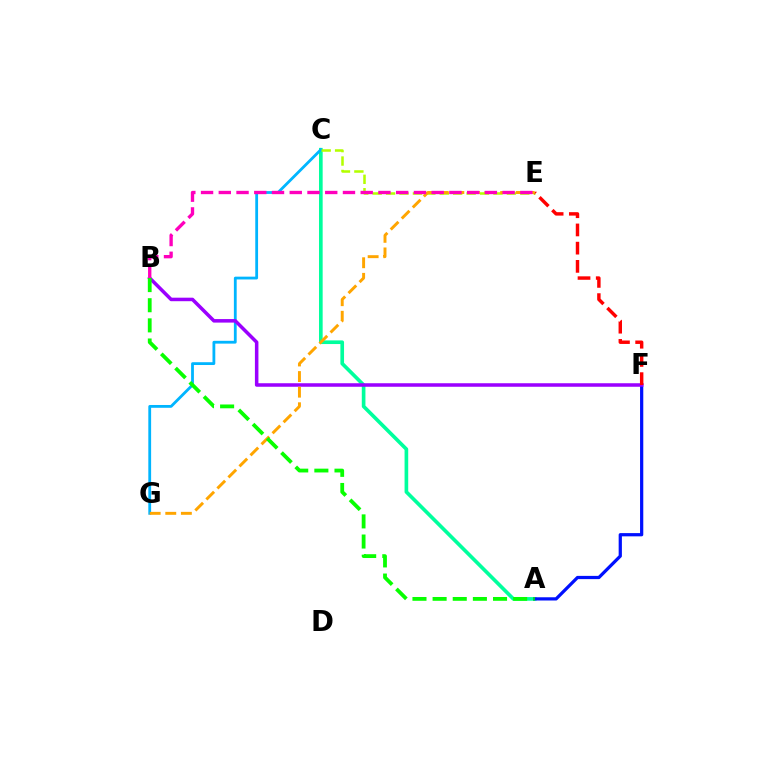{('A', 'C'): [{'color': '#00ff9d', 'line_style': 'solid', 'thickness': 2.63}], ('A', 'F'): [{'color': '#0010ff', 'line_style': 'solid', 'thickness': 2.33}], ('C', 'G'): [{'color': '#00b5ff', 'line_style': 'solid', 'thickness': 2.02}], ('B', 'F'): [{'color': '#9b00ff', 'line_style': 'solid', 'thickness': 2.54}], ('C', 'E'): [{'color': '#b3ff00', 'line_style': 'dashed', 'thickness': 1.82}], ('E', 'F'): [{'color': '#ff0000', 'line_style': 'dashed', 'thickness': 2.47}], ('E', 'G'): [{'color': '#ffa500', 'line_style': 'dashed', 'thickness': 2.12}], ('B', 'E'): [{'color': '#ff00bd', 'line_style': 'dashed', 'thickness': 2.41}], ('A', 'B'): [{'color': '#08ff00', 'line_style': 'dashed', 'thickness': 2.74}]}